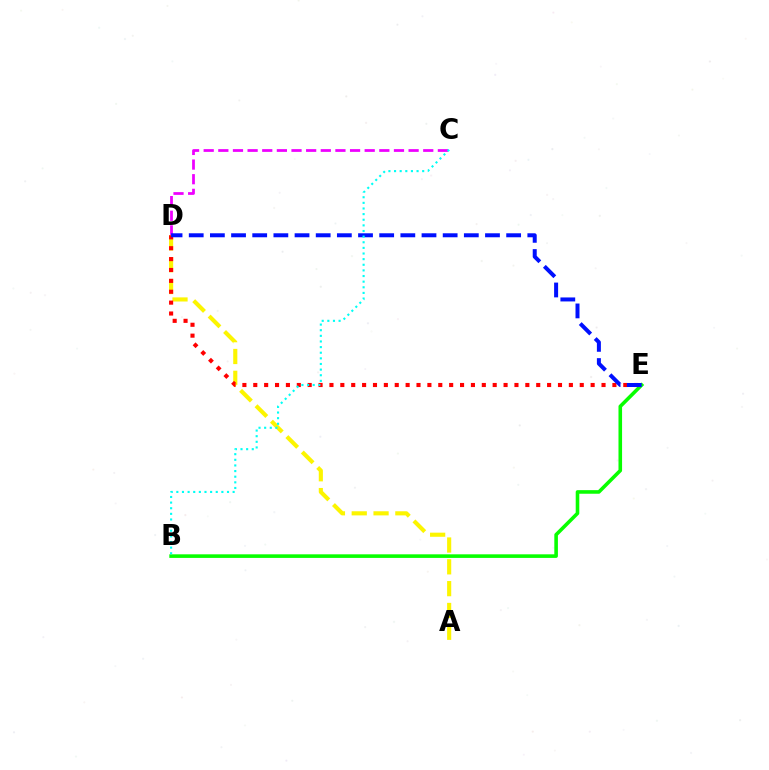{('B', 'E'): [{'color': '#08ff00', 'line_style': 'solid', 'thickness': 2.58}], ('C', 'D'): [{'color': '#ee00ff', 'line_style': 'dashed', 'thickness': 1.99}], ('A', 'D'): [{'color': '#fcf500', 'line_style': 'dashed', 'thickness': 2.96}], ('D', 'E'): [{'color': '#ff0000', 'line_style': 'dotted', 'thickness': 2.96}, {'color': '#0010ff', 'line_style': 'dashed', 'thickness': 2.87}], ('B', 'C'): [{'color': '#00fff6', 'line_style': 'dotted', 'thickness': 1.53}]}